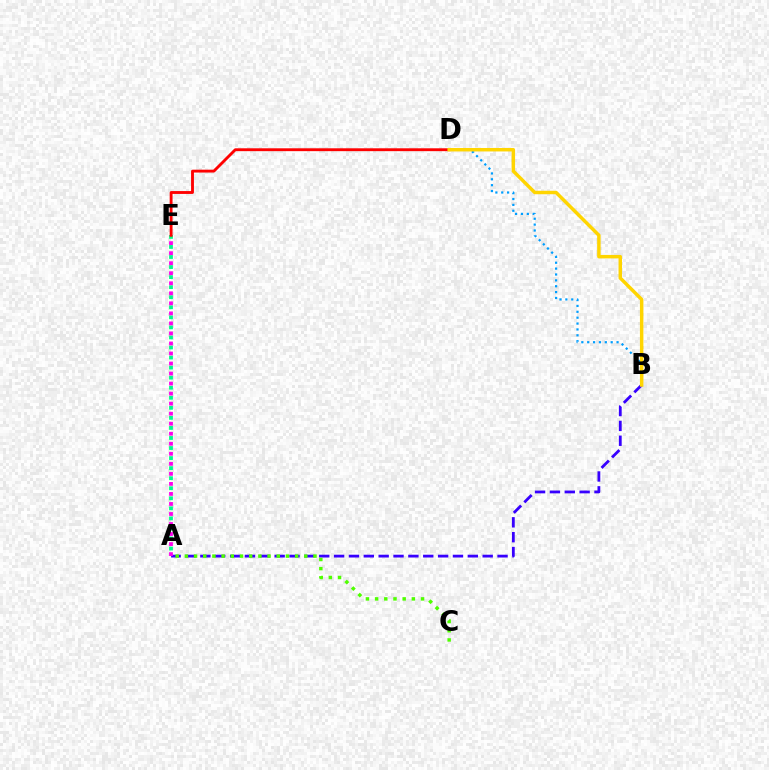{('A', 'B'): [{'color': '#3700ff', 'line_style': 'dashed', 'thickness': 2.02}], ('B', 'D'): [{'color': '#009eff', 'line_style': 'dotted', 'thickness': 1.6}, {'color': '#ffd500', 'line_style': 'solid', 'thickness': 2.5}], ('A', 'E'): [{'color': '#00ff86', 'line_style': 'dotted', 'thickness': 2.73}, {'color': '#ff00ed', 'line_style': 'dotted', 'thickness': 2.73}], ('D', 'E'): [{'color': '#ff0000', 'line_style': 'solid', 'thickness': 2.06}], ('A', 'C'): [{'color': '#4fff00', 'line_style': 'dotted', 'thickness': 2.5}]}